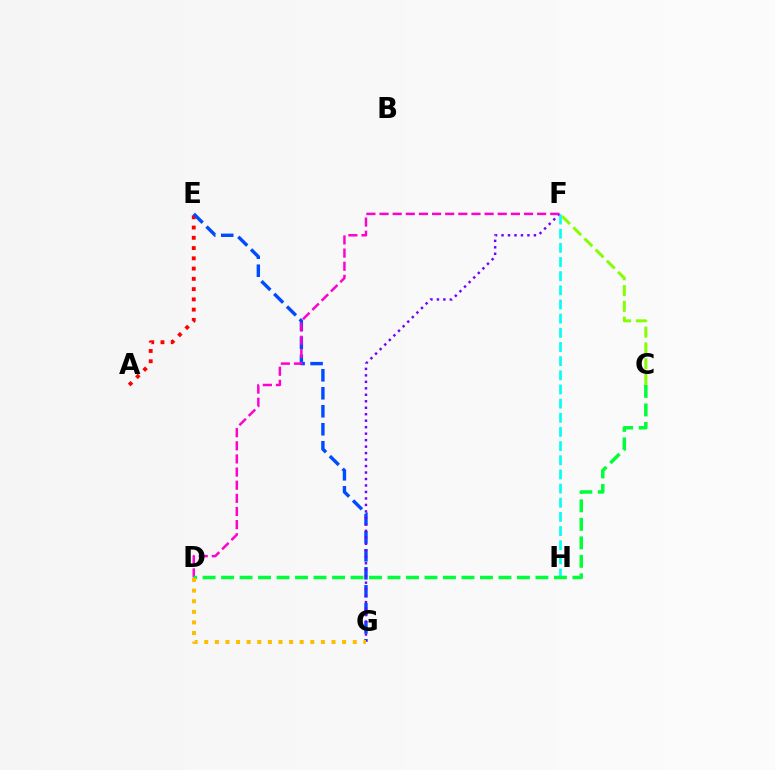{('A', 'E'): [{'color': '#ff0000', 'line_style': 'dotted', 'thickness': 2.79}], ('E', 'G'): [{'color': '#004bff', 'line_style': 'dashed', 'thickness': 2.45}], ('C', 'F'): [{'color': '#84ff00', 'line_style': 'dashed', 'thickness': 2.14}], ('F', 'G'): [{'color': '#7200ff', 'line_style': 'dotted', 'thickness': 1.76}], ('F', 'H'): [{'color': '#00fff6', 'line_style': 'dashed', 'thickness': 1.92}], ('D', 'F'): [{'color': '#ff00cf', 'line_style': 'dashed', 'thickness': 1.78}], ('C', 'D'): [{'color': '#00ff39', 'line_style': 'dashed', 'thickness': 2.51}], ('D', 'G'): [{'color': '#ffbd00', 'line_style': 'dotted', 'thickness': 2.88}]}